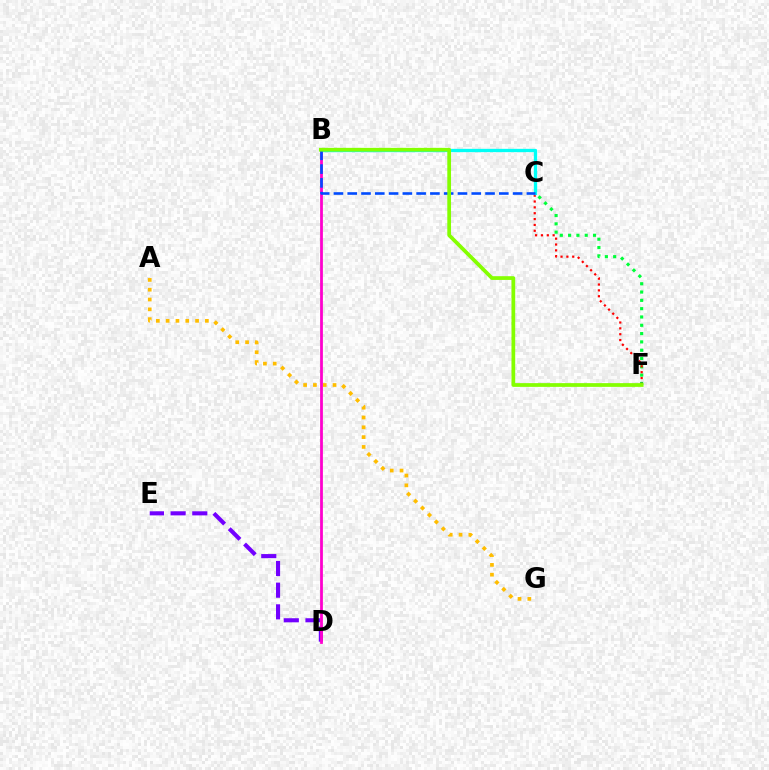{('D', 'E'): [{'color': '#7200ff', 'line_style': 'dashed', 'thickness': 2.94}], ('A', 'G'): [{'color': '#ffbd00', 'line_style': 'dotted', 'thickness': 2.67}], ('B', 'D'): [{'color': '#ff00cf', 'line_style': 'solid', 'thickness': 2.0}], ('C', 'F'): [{'color': '#00ff39', 'line_style': 'dotted', 'thickness': 2.26}, {'color': '#ff0000', 'line_style': 'dotted', 'thickness': 1.59}], ('B', 'C'): [{'color': '#00fff6', 'line_style': 'solid', 'thickness': 2.39}, {'color': '#004bff', 'line_style': 'dashed', 'thickness': 1.87}], ('B', 'F'): [{'color': '#84ff00', 'line_style': 'solid', 'thickness': 2.69}]}